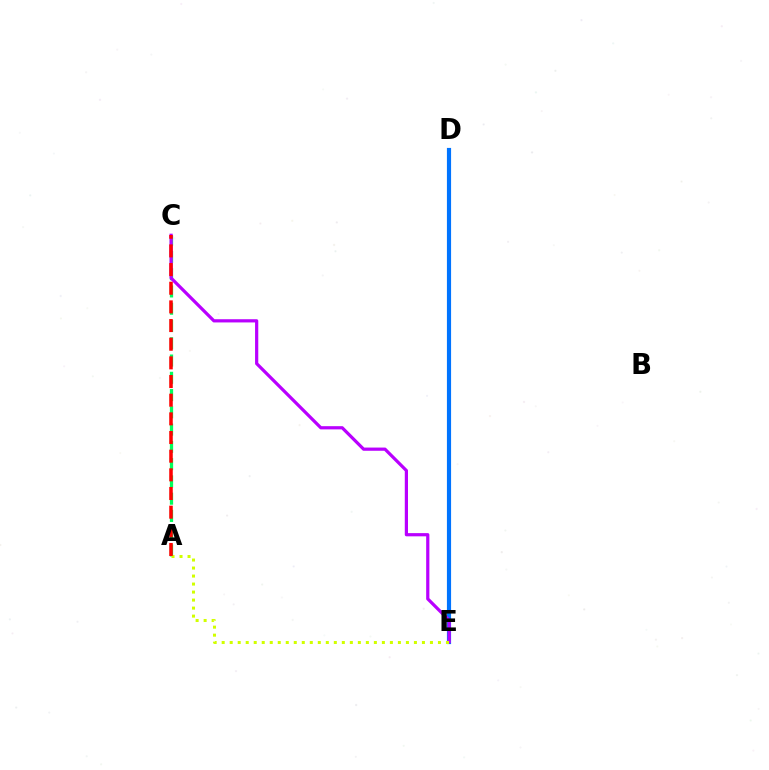{('D', 'E'): [{'color': '#0074ff', 'line_style': 'solid', 'thickness': 3.0}], ('A', 'C'): [{'color': '#00ff5c', 'line_style': 'dashed', 'thickness': 2.35}, {'color': '#ff0000', 'line_style': 'dashed', 'thickness': 2.54}], ('C', 'E'): [{'color': '#b900ff', 'line_style': 'solid', 'thickness': 2.31}], ('A', 'E'): [{'color': '#d1ff00', 'line_style': 'dotted', 'thickness': 2.18}]}